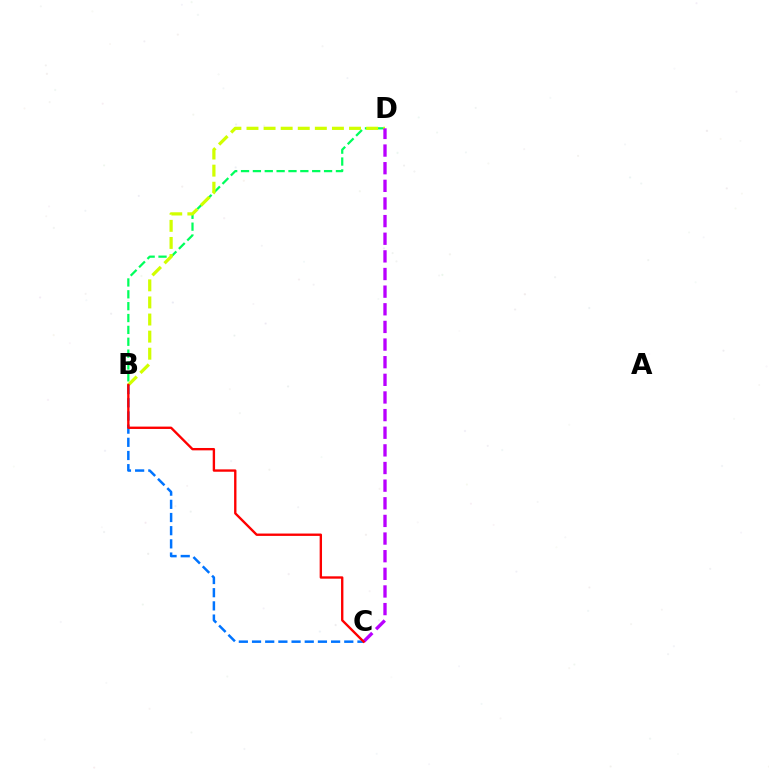{('B', 'D'): [{'color': '#00ff5c', 'line_style': 'dashed', 'thickness': 1.61}, {'color': '#d1ff00', 'line_style': 'dashed', 'thickness': 2.32}], ('B', 'C'): [{'color': '#0074ff', 'line_style': 'dashed', 'thickness': 1.79}, {'color': '#ff0000', 'line_style': 'solid', 'thickness': 1.7}], ('C', 'D'): [{'color': '#b900ff', 'line_style': 'dashed', 'thickness': 2.4}]}